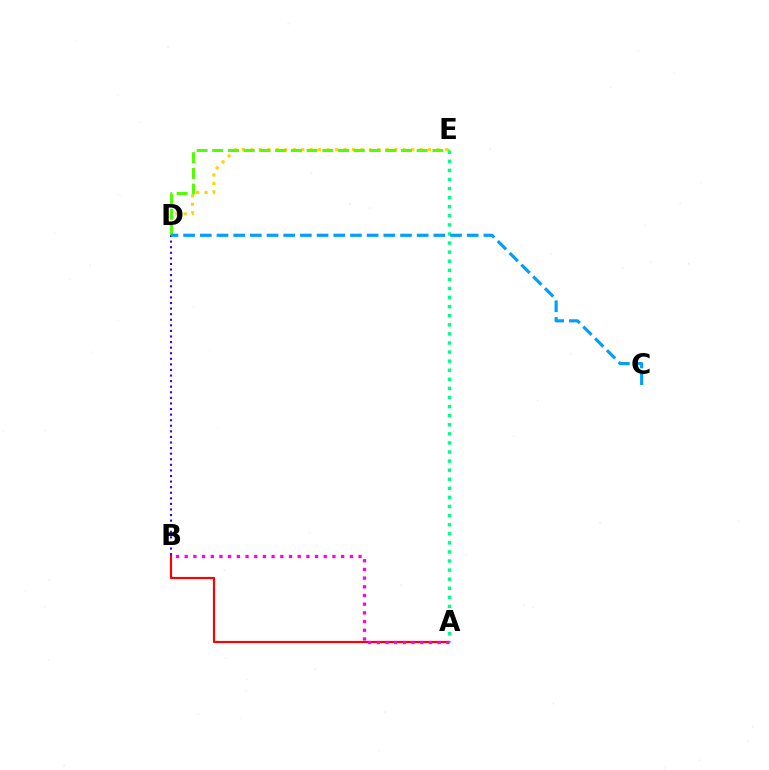{('D', 'E'): [{'color': '#ffd500', 'line_style': 'dotted', 'thickness': 2.3}, {'color': '#4fff00', 'line_style': 'dashed', 'thickness': 2.14}], ('A', 'B'): [{'color': '#ff0000', 'line_style': 'solid', 'thickness': 1.57}, {'color': '#ff00ed', 'line_style': 'dotted', 'thickness': 2.36}], ('B', 'D'): [{'color': '#3700ff', 'line_style': 'dotted', 'thickness': 1.52}], ('A', 'E'): [{'color': '#00ff86', 'line_style': 'dotted', 'thickness': 2.47}], ('C', 'D'): [{'color': '#009eff', 'line_style': 'dashed', 'thickness': 2.27}]}